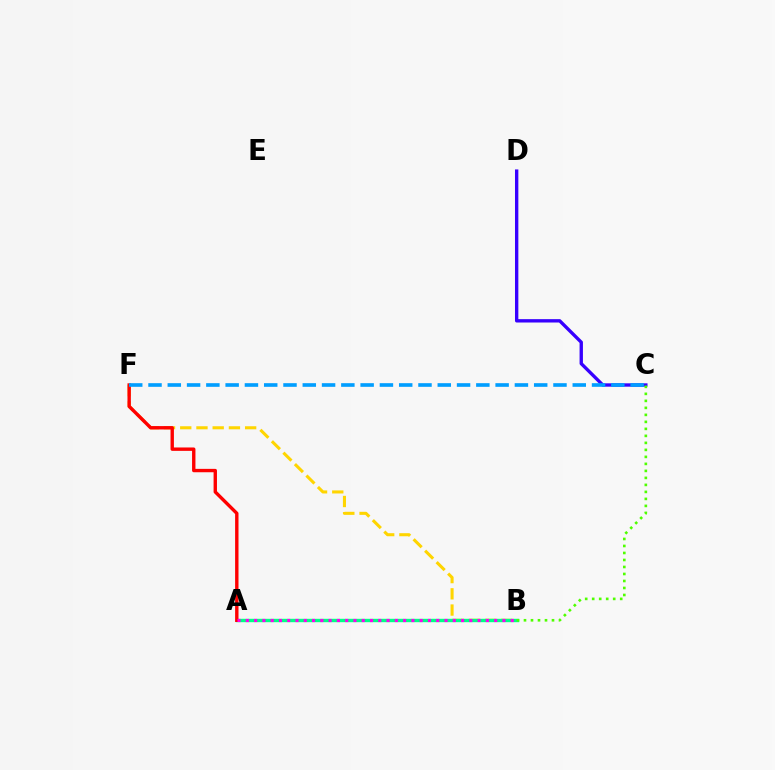{('C', 'D'): [{'color': '#3700ff', 'line_style': 'solid', 'thickness': 2.42}], ('B', 'F'): [{'color': '#ffd500', 'line_style': 'dashed', 'thickness': 2.2}], ('A', 'B'): [{'color': '#00ff86', 'line_style': 'solid', 'thickness': 2.45}, {'color': '#ff00ed', 'line_style': 'dotted', 'thickness': 2.25}], ('A', 'F'): [{'color': '#ff0000', 'line_style': 'solid', 'thickness': 2.43}], ('B', 'C'): [{'color': '#4fff00', 'line_style': 'dotted', 'thickness': 1.9}], ('C', 'F'): [{'color': '#009eff', 'line_style': 'dashed', 'thickness': 2.62}]}